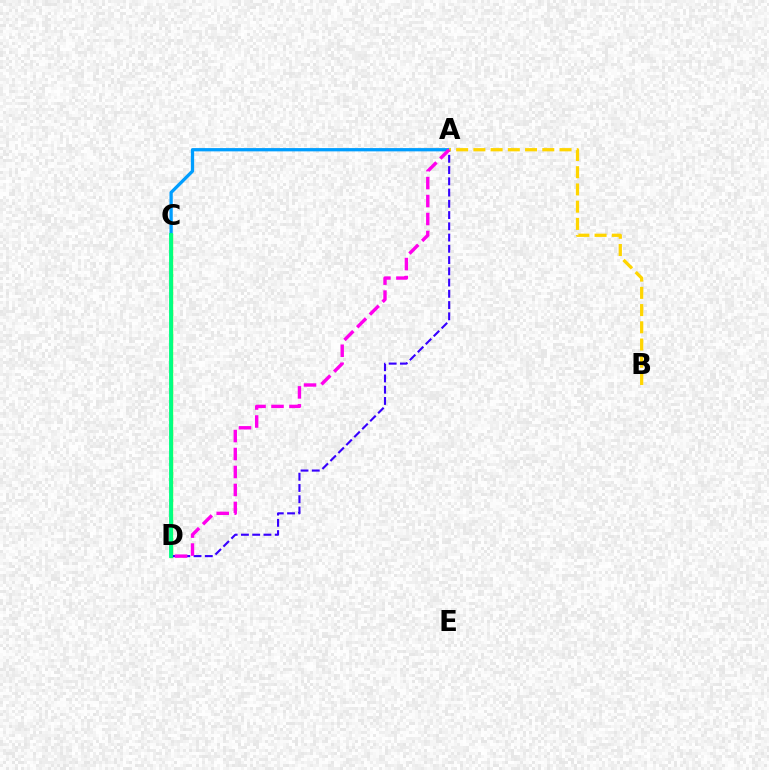{('A', 'C'): [{'color': '#009eff', 'line_style': 'solid', 'thickness': 2.36}], ('C', 'D'): [{'color': '#ff0000', 'line_style': 'solid', 'thickness': 1.56}, {'color': '#4fff00', 'line_style': 'solid', 'thickness': 2.42}, {'color': '#00ff86', 'line_style': 'solid', 'thickness': 2.76}], ('A', 'D'): [{'color': '#3700ff', 'line_style': 'dashed', 'thickness': 1.53}, {'color': '#ff00ed', 'line_style': 'dashed', 'thickness': 2.44}], ('A', 'B'): [{'color': '#ffd500', 'line_style': 'dashed', 'thickness': 2.34}]}